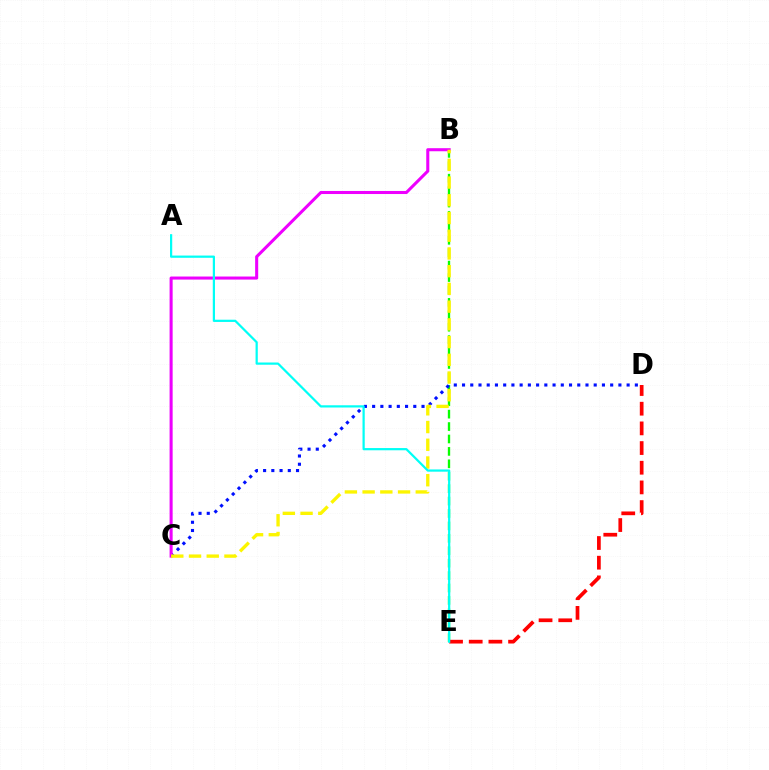{('B', 'E'): [{'color': '#08ff00', 'line_style': 'dashed', 'thickness': 1.69}], ('C', 'D'): [{'color': '#0010ff', 'line_style': 'dotted', 'thickness': 2.24}], ('B', 'C'): [{'color': '#ee00ff', 'line_style': 'solid', 'thickness': 2.2}, {'color': '#fcf500', 'line_style': 'dashed', 'thickness': 2.41}], ('D', 'E'): [{'color': '#ff0000', 'line_style': 'dashed', 'thickness': 2.67}], ('A', 'E'): [{'color': '#00fff6', 'line_style': 'solid', 'thickness': 1.6}]}